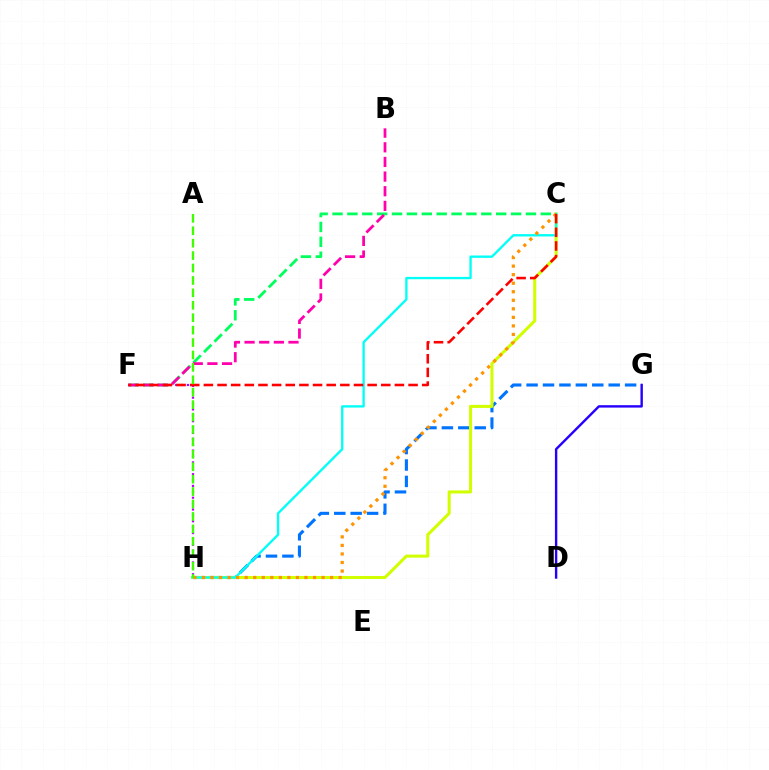{('G', 'H'): [{'color': '#0074ff', 'line_style': 'dashed', 'thickness': 2.23}], ('C', 'F'): [{'color': '#00ff5c', 'line_style': 'dashed', 'thickness': 2.02}, {'color': '#ff0000', 'line_style': 'dashed', 'thickness': 1.85}], ('F', 'H'): [{'color': '#b900ff', 'line_style': 'dotted', 'thickness': 1.6}], ('C', 'H'): [{'color': '#d1ff00', 'line_style': 'solid', 'thickness': 2.19}, {'color': '#00fff6', 'line_style': 'solid', 'thickness': 1.68}, {'color': '#ff9400', 'line_style': 'dotted', 'thickness': 2.32}], ('B', 'F'): [{'color': '#ff00ac', 'line_style': 'dashed', 'thickness': 1.99}], ('A', 'H'): [{'color': '#3dff00', 'line_style': 'dashed', 'thickness': 1.69}], ('D', 'G'): [{'color': '#2500ff', 'line_style': 'solid', 'thickness': 1.73}]}